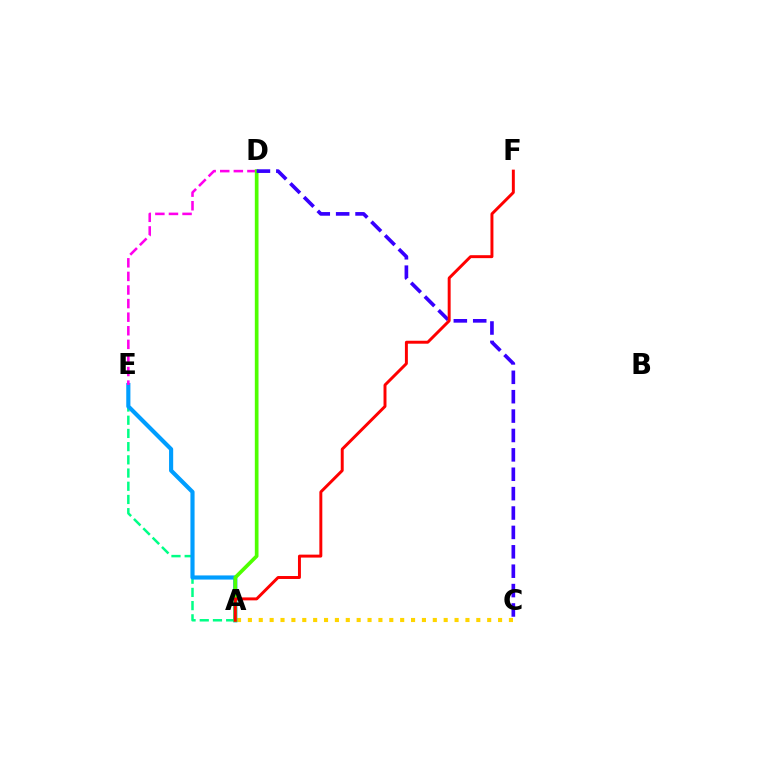{('A', 'E'): [{'color': '#00ff86', 'line_style': 'dashed', 'thickness': 1.79}, {'color': '#009eff', 'line_style': 'solid', 'thickness': 2.98}], ('A', 'C'): [{'color': '#ffd500', 'line_style': 'dotted', 'thickness': 2.96}], ('D', 'E'): [{'color': '#ff00ed', 'line_style': 'dashed', 'thickness': 1.85}], ('A', 'D'): [{'color': '#4fff00', 'line_style': 'solid', 'thickness': 2.65}], ('C', 'D'): [{'color': '#3700ff', 'line_style': 'dashed', 'thickness': 2.63}], ('A', 'F'): [{'color': '#ff0000', 'line_style': 'solid', 'thickness': 2.12}]}